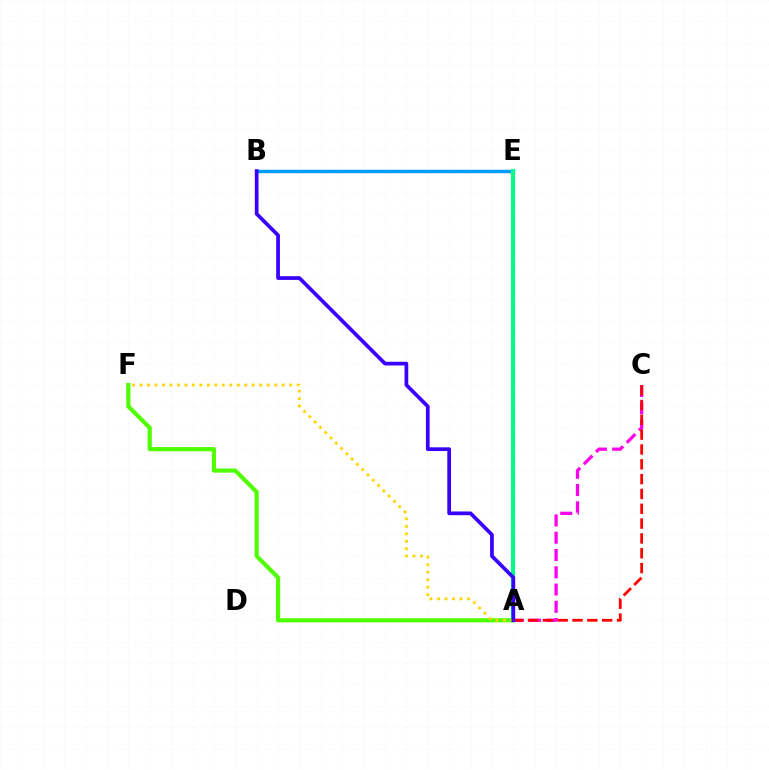{('B', 'E'): [{'color': '#009eff', 'line_style': 'solid', 'thickness': 2.5}], ('A', 'F'): [{'color': '#4fff00', 'line_style': 'solid', 'thickness': 2.99}, {'color': '#ffd500', 'line_style': 'dotted', 'thickness': 2.03}], ('A', 'C'): [{'color': '#ff00ed', 'line_style': 'dashed', 'thickness': 2.35}, {'color': '#ff0000', 'line_style': 'dashed', 'thickness': 2.01}], ('A', 'E'): [{'color': '#00ff86', 'line_style': 'solid', 'thickness': 2.93}], ('A', 'B'): [{'color': '#3700ff', 'line_style': 'solid', 'thickness': 2.67}]}